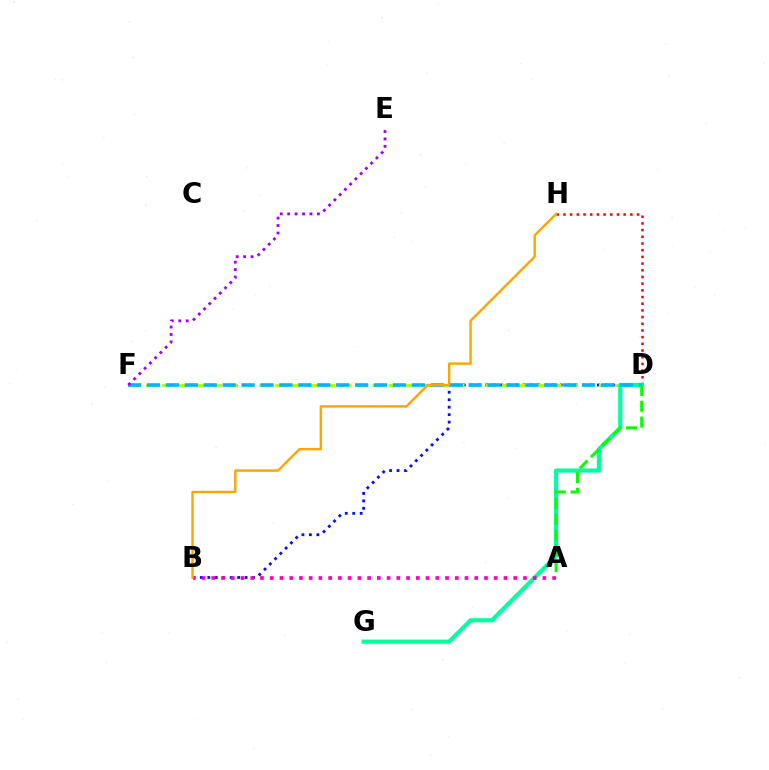{('B', 'D'): [{'color': '#0010ff', 'line_style': 'dotted', 'thickness': 2.03}], ('D', 'H'): [{'color': '#ff0000', 'line_style': 'dotted', 'thickness': 1.82}], ('D', 'F'): [{'color': '#b3ff00', 'line_style': 'dashed', 'thickness': 2.2}, {'color': '#00b5ff', 'line_style': 'dashed', 'thickness': 2.57}], ('D', 'G'): [{'color': '#00ff9d', 'line_style': 'solid', 'thickness': 2.99}], ('A', 'D'): [{'color': '#08ff00', 'line_style': 'dashed', 'thickness': 2.14}], ('E', 'F'): [{'color': '#9b00ff', 'line_style': 'dotted', 'thickness': 2.02}], ('A', 'B'): [{'color': '#ff00bd', 'line_style': 'dotted', 'thickness': 2.65}], ('B', 'H'): [{'color': '#ffa500', 'line_style': 'solid', 'thickness': 1.74}]}